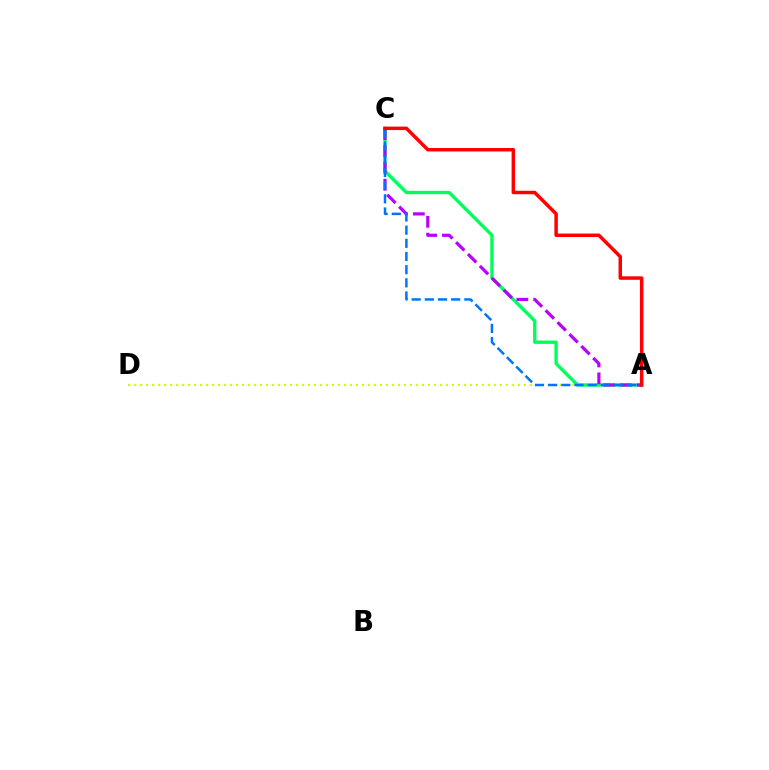{('A', 'D'): [{'color': '#d1ff00', 'line_style': 'dotted', 'thickness': 1.63}], ('A', 'C'): [{'color': '#00ff5c', 'line_style': 'solid', 'thickness': 2.41}, {'color': '#b900ff', 'line_style': 'dashed', 'thickness': 2.29}, {'color': '#0074ff', 'line_style': 'dashed', 'thickness': 1.79}, {'color': '#ff0000', 'line_style': 'solid', 'thickness': 2.5}]}